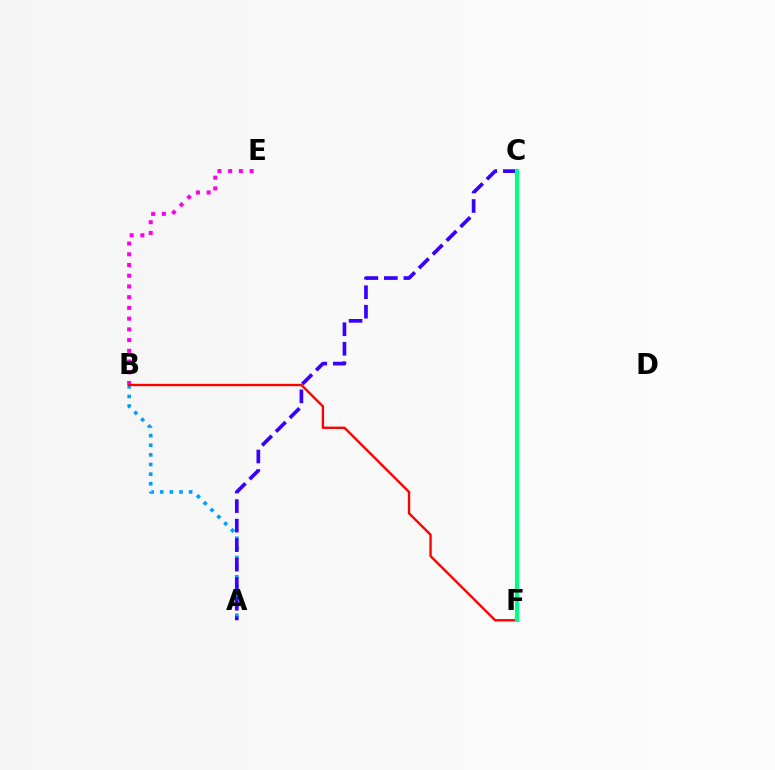{('C', 'F'): [{'color': '#4fff00', 'line_style': 'dashed', 'thickness': 2.94}, {'color': '#ffd500', 'line_style': 'dotted', 'thickness': 2.88}, {'color': '#00ff86', 'line_style': 'solid', 'thickness': 2.97}], ('B', 'E'): [{'color': '#ff00ed', 'line_style': 'dotted', 'thickness': 2.91}], ('A', 'B'): [{'color': '#009eff', 'line_style': 'dotted', 'thickness': 2.62}], ('B', 'F'): [{'color': '#ff0000', 'line_style': 'solid', 'thickness': 1.7}], ('A', 'C'): [{'color': '#3700ff', 'line_style': 'dashed', 'thickness': 2.65}]}